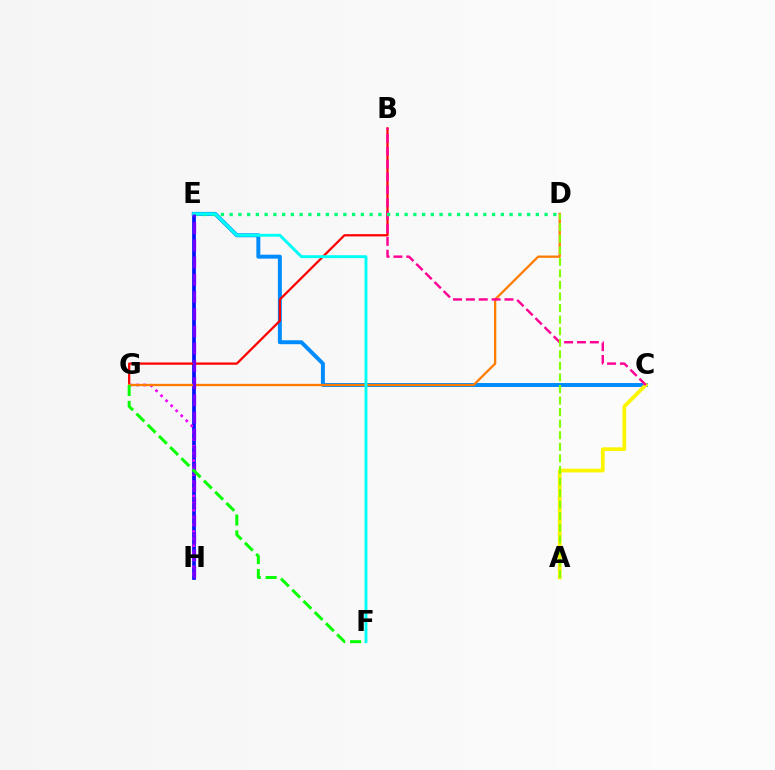{('E', 'H'): [{'color': '#0010ff', 'line_style': 'solid', 'thickness': 2.67}, {'color': '#7200ff', 'line_style': 'dashed', 'thickness': 2.34}], ('C', 'E'): [{'color': '#008cff', 'line_style': 'solid', 'thickness': 2.85}], ('B', 'G'): [{'color': '#ff0000', 'line_style': 'solid', 'thickness': 1.62}], ('A', 'C'): [{'color': '#fcf500', 'line_style': 'solid', 'thickness': 2.7}], ('G', 'H'): [{'color': '#ee00ff', 'line_style': 'dotted', 'thickness': 1.93}], ('D', 'G'): [{'color': '#ff7c00', 'line_style': 'solid', 'thickness': 1.65}], ('B', 'C'): [{'color': '#ff0094', 'line_style': 'dashed', 'thickness': 1.75}], ('D', 'E'): [{'color': '#00ff74', 'line_style': 'dotted', 'thickness': 2.38}], ('E', 'F'): [{'color': '#00fff6', 'line_style': 'solid', 'thickness': 2.09}], ('F', 'G'): [{'color': '#08ff00', 'line_style': 'dashed', 'thickness': 2.15}], ('A', 'D'): [{'color': '#84ff00', 'line_style': 'dashed', 'thickness': 1.57}]}